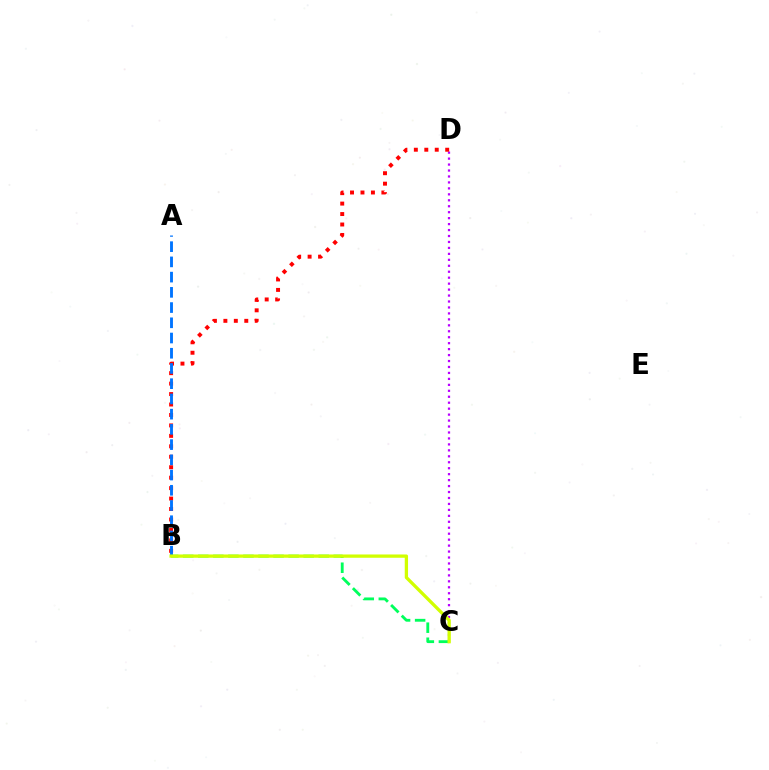{('C', 'D'): [{'color': '#b900ff', 'line_style': 'dotted', 'thickness': 1.62}], ('B', 'D'): [{'color': '#ff0000', 'line_style': 'dotted', 'thickness': 2.84}], ('B', 'C'): [{'color': '#00ff5c', 'line_style': 'dashed', 'thickness': 2.05}, {'color': '#d1ff00', 'line_style': 'solid', 'thickness': 2.37}], ('A', 'B'): [{'color': '#0074ff', 'line_style': 'dashed', 'thickness': 2.07}]}